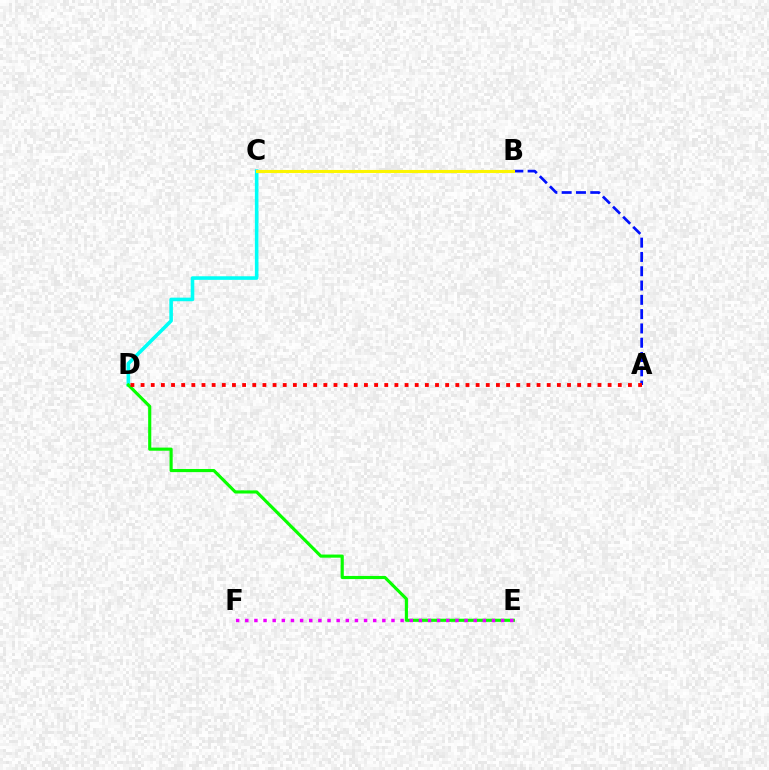{('C', 'D'): [{'color': '#00fff6', 'line_style': 'solid', 'thickness': 2.58}], ('D', 'E'): [{'color': '#08ff00', 'line_style': 'solid', 'thickness': 2.25}], ('A', 'B'): [{'color': '#0010ff', 'line_style': 'dashed', 'thickness': 1.94}], ('B', 'C'): [{'color': '#fcf500', 'line_style': 'solid', 'thickness': 2.22}], ('A', 'D'): [{'color': '#ff0000', 'line_style': 'dotted', 'thickness': 2.76}], ('E', 'F'): [{'color': '#ee00ff', 'line_style': 'dotted', 'thickness': 2.48}]}